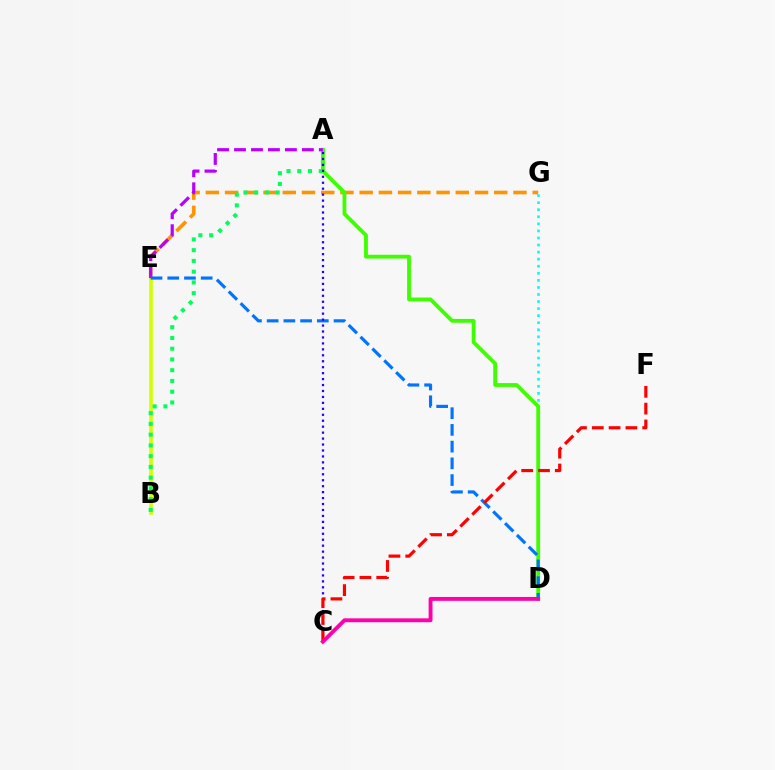{('B', 'E'): [{'color': '#d1ff00', 'line_style': 'solid', 'thickness': 2.62}], ('E', 'G'): [{'color': '#ff9400', 'line_style': 'dashed', 'thickness': 2.61}], ('A', 'B'): [{'color': '#00ff5c', 'line_style': 'dotted', 'thickness': 2.92}], ('D', 'G'): [{'color': '#00fff6', 'line_style': 'dotted', 'thickness': 1.92}], ('A', 'D'): [{'color': '#3dff00', 'line_style': 'solid', 'thickness': 2.73}], ('A', 'E'): [{'color': '#b900ff', 'line_style': 'dashed', 'thickness': 2.3}], ('D', 'E'): [{'color': '#0074ff', 'line_style': 'dashed', 'thickness': 2.27}], ('A', 'C'): [{'color': '#2500ff', 'line_style': 'dotted', 'thickness': 1.62}], ('C', 'F'): [{'color': '#ff0000', 'line_style': 'dashed', 'thickness': 2.28}], ('C', 'D'): [{'color': '#ff00ac', 'line_style': 'solid', 'thickness': 2.79}]}